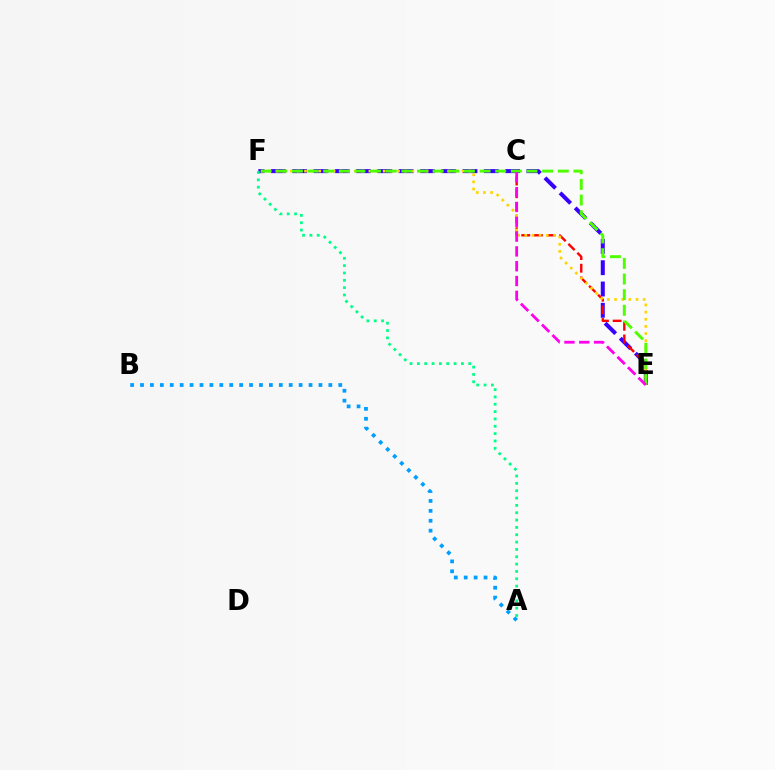{('E', 'F'): [{'color': '#3700ff', 'line_style': 'dashed', 'thickness': 2.89}, {'color': '#ffd500', 'line_style': 'dotted', 'thickness': 1.94}, {'color': '#4fff00', 'line_style': 'dashed', 'thickness': 2.12}], ('A', 'B'): [{'color': '#009eff', 'line_style': 'dotted', 'thickness': 2.69}], ('C', 'E'): [{'color': '#ff0000', 'line_style': 'dashed', 'thickness': 1.72}, {'color': '#ff00ed', 'line_style': 'dashed', 'thickness': 2.01}], ('A', 'F'): [{'color': '#00ff86', 'line_style': 'dotted', 'thickness': 1.99}]}